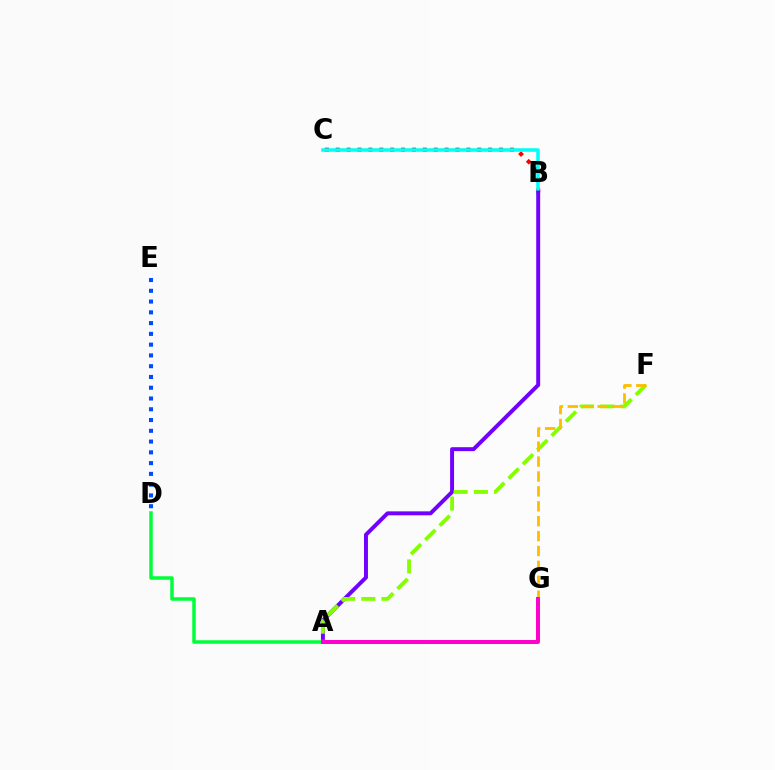{('B', 'C'): [{'color': '#ff0000', 'line_style': 'dotted', 'thickness': 2.96}, {'color': '#00fff6', 'line_style': 'solid', 'thickness': 2.55}], ('A', 'B'): [{'color': '#7200ff', 'line_style': 'solid', 'thickness': 2.84}], ('A', 'F'): [{'color': '#84ff00', 'line_style': 'dashed', 'thickness': 2.74}], ('A', 'D'): [{'color': '#00ff39', 'line_style': 'solid', 'thickness': 2.52}], ('F', 'G'): [{'color': '#ffbd00', 'line_style': 'dashed', 'thickness': 2.02}], ('A', 'G'): [{'color': '#ff00cf', 'line_style': 'solid', 'thickness': 2.87}], ('D', 'E'): [{'color': '#004bff', 'line_style': 'dotted', 'thickness': 2.93}]}